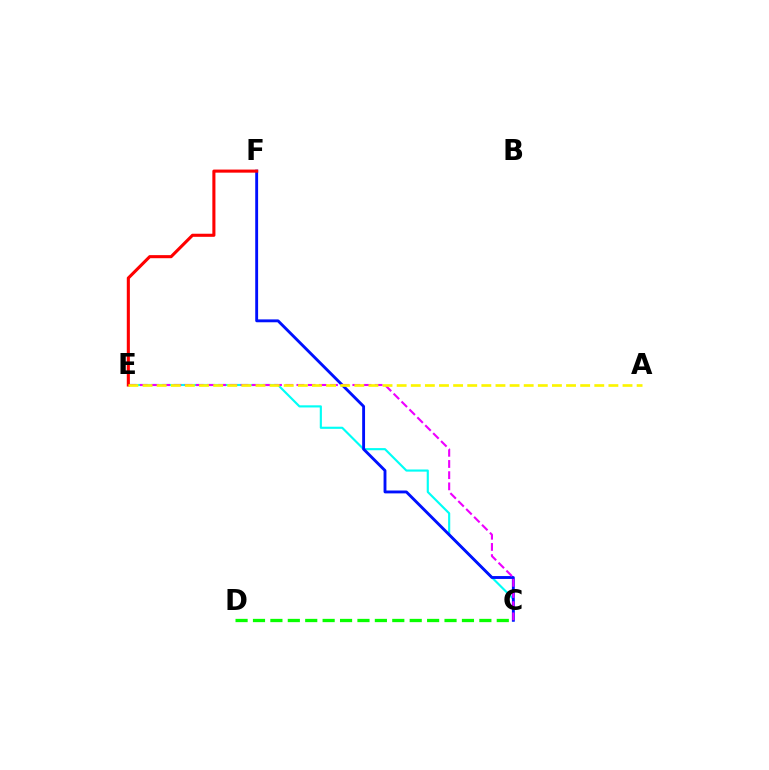{('C', 'E'): [{'color': '#00fff6', 'line_style': 'solid', 'thickness': 1.54}, {'color': '#ee00ff', 'line_style': 'dashed', 'thickness': 1.52}], ('C', 'F'): [{'color': '#0010ff', 'line_style': 'solid', 'thickness': 2.07}], ('C', 'D'): [{'color': '#08ff00', 'line_style': 'dashed', 'thickness': 2.37}], ('E', 'F'): [{'color': '#ff0000', 'line_style': 'solid', 'thickness': 2.22}], ('A', 'E'): [{'color': '#fcf500', 'line_style': 'dashed', 'thickness': 1.92}]}